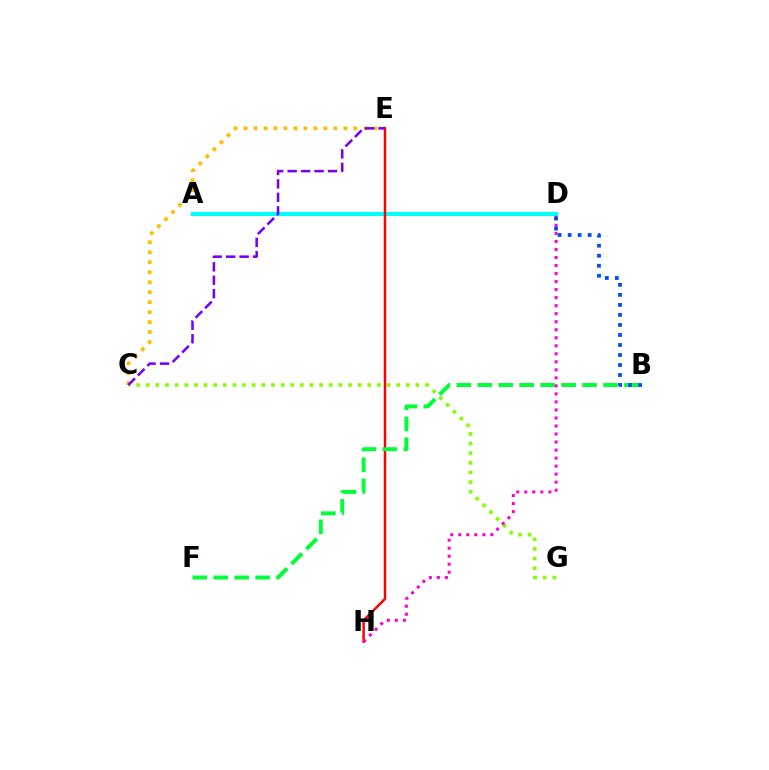{('C', 'E'): [{'color': '#ffbd00', 'line_style': 'dotted', 'thickness': 2.71}, {'color': '#7200ff', 'line_style': 'dashed', 'thickness': 1.83}], ('C', 'G'): [{'color': '#84ff00', 'line_style': 'dotted', 'thickness': 2.62}], ('A', 'D'): [{'color': '#00fff6', 'line_style': 'solid', 'thickness': 2.99}], ('E', 'H'): [{'color': '#ff0000', 'line_style': 'solid', 'thickness': 1.78}], ('B', 'F'): [{'color': '#00ff39', 'line_style': 'dashed', 'thickness': 2.85}], ('D', 'H'): [{'color': '#ff00cf', 'line_style': 'dotted', 'thickness': 2.18}], ('B', 'D'): [{'color': '#004bff', 'line_style': 'dotted', 'thickness': 2.72}]}